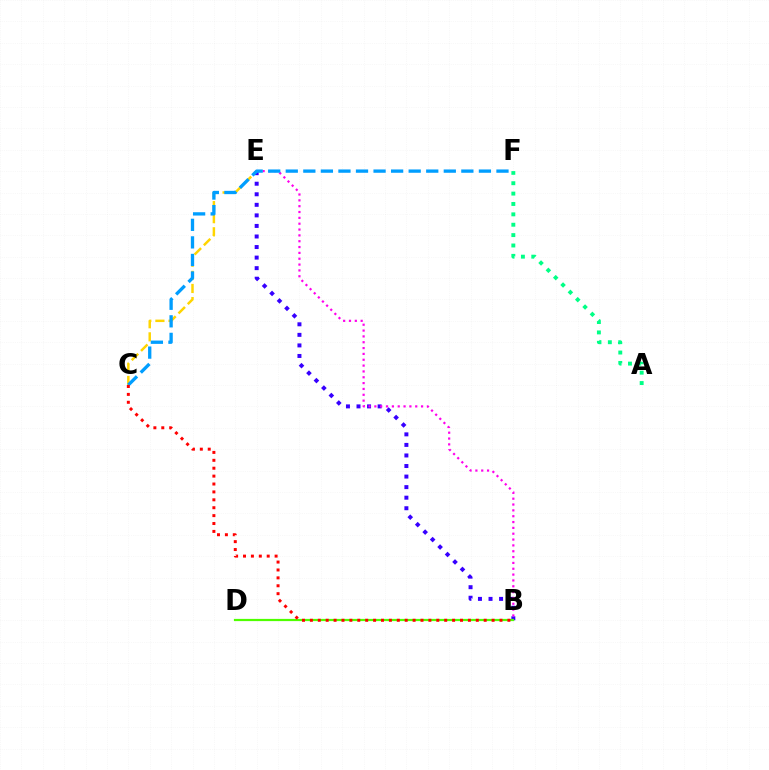{('C', 'E'): [{'color': '#ffd500', 'line_style': 'dashed', 'thickness': 1.78}], ('B', 'E'): [{'color': '#3700ff', 'line_style': 'dotted', 'thickness': 2.87}, {'color': '#ff00ed', 'line_style': 'dotted', 'thickness': 1.59}], ('A', 'F'): [{'color': '#00ff86', 'line_style': 'dotted', 'thickness': 2.82}], ('C', 'F'): [{'color': '#009eff', 'line_style': 'dashed', 'thickness': 2.39}], ('B', 'D'): [{'color': '#4fff00', 'line_style': 'solid', 'thickness': 1.6}], ('B', 'C'): [{'color': '#ff0000', 'line_style': 'dotted', 'thickness': 2.15}]}